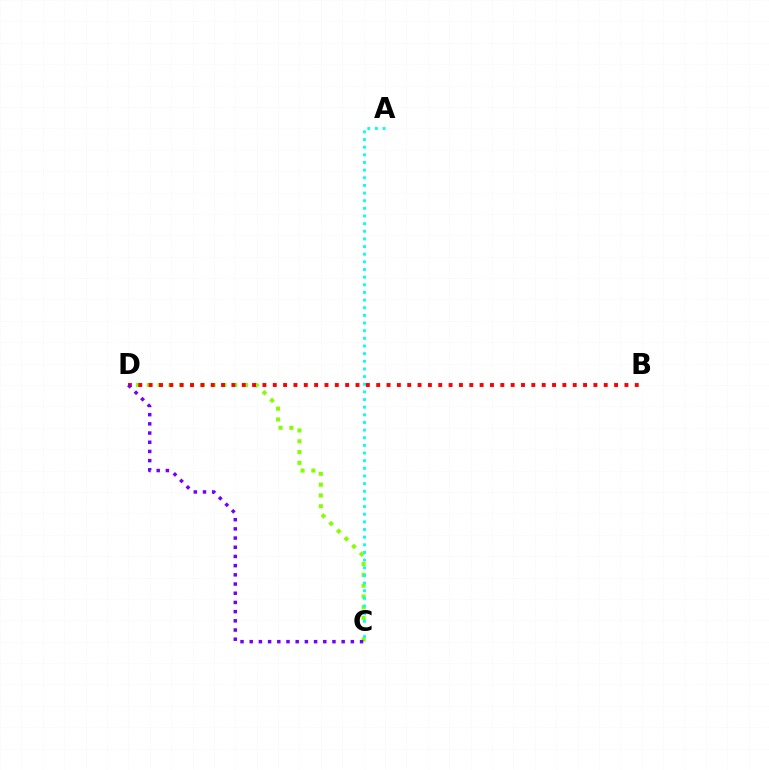{('C', 'D'): [{'color': '#84ff00', 'line_style': 'dotted', 'thickness': 2.93}, {'color': '#7200ff', 'line_style': 'dotted', 'thickness': 2.5}], ('A', 'C'): [{'color': '#00fff6', 'line_style': 'dotted', 'thickness': 2.08}], ('B', 'D'): [{'color': '#ff0000', 'line_style': 'dotted', 'thickness': 2.81}]}